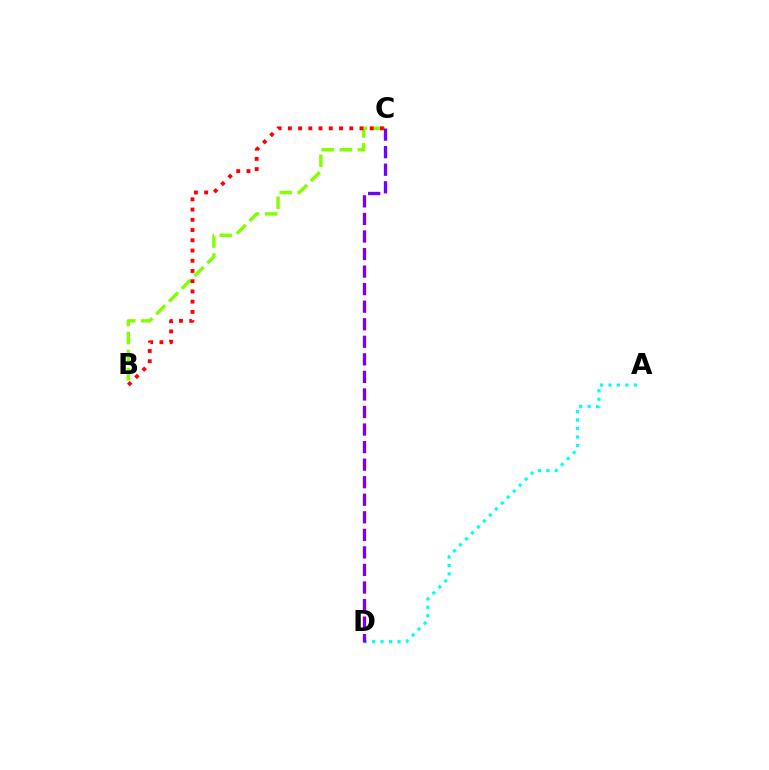{('A', 'D'): [{'color': '#00fff6', 'line_style': 'dotted', 'thickness': 2.29}], ('B', 'C'): [{'color': '#84ff00', 'line_style': 'dashed', 'thickness': 2.45}, {'color': '#ff0000', 'line_style': 'dotted', 'thickness': 2.78}], ('C', 'D'): [{'color': '#7200ff', 'line_style': 'dashed', 'thickness': 2.38}]}